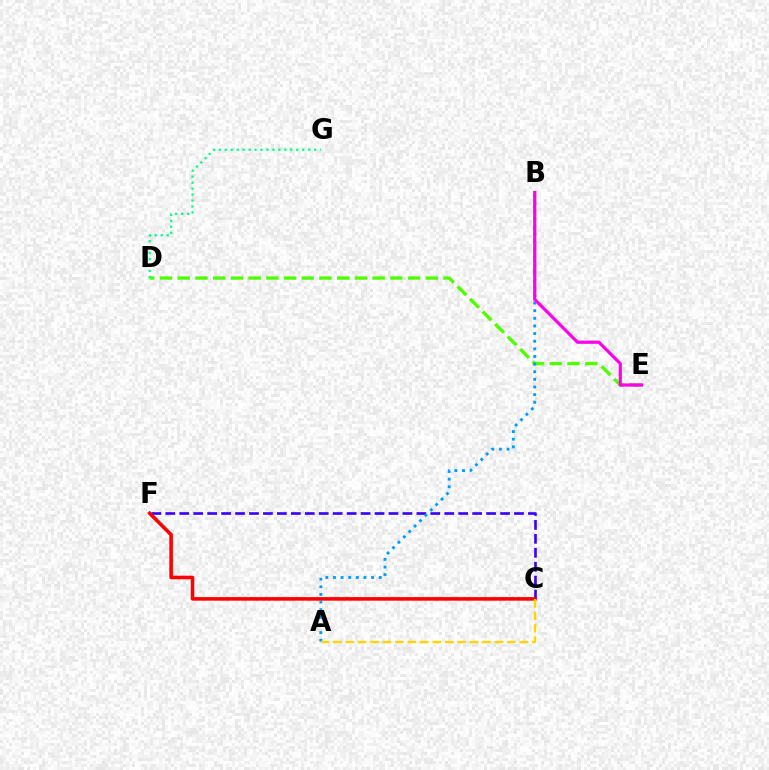{('C', 'F'): [{'color': '#3700ff', 'line_style': 'dashed', 'thickness': 1.89}, {'color': '#ff0000', 'line_style': 'solid', 'thickness': 2.58}], ('D', 'E'): [{'color': '#4fff00', 'line_style': 'dashed', 'thickness': 2.41}], ('A', 'B'): [{'color': '#009eff', 'line_style': 'dotted', 'thickness': 2.07}], ('A', 'C'): [{'color': '#ffd500', 'line_style': 'dashed', 'thickness': 1.69}], ('D', 'G'): [{'color': '#00ff86', 'line_style': 'dotted', 'thickness': 1.62}], ('B', 'E'): [{'color': '#ff00ed', 'line_style': 'solid', 'thickness': 2.3}]}